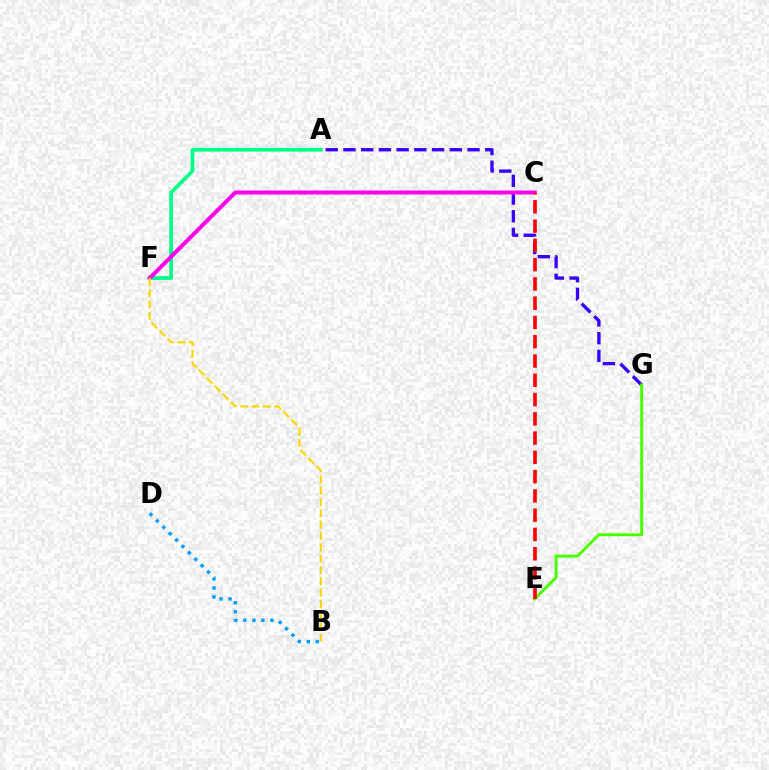{('A', 'F'): [{'color': '#00ff86', 'line_style': 'solid', 'thickness': 2.69}], ('A', 'G'): [{'color': '#3700ff', 'line_style': 'dashed', 'thickness': 2.41}], ('C', 'F'): [{'color': '#ff00ed', 'line_style': 'solid', 'thickness': 2.87}], ('E', 'G'): [{'color': '#4fff00', 'line_style': 'solid', 'thickness': 2.16}], ('B', 'F'): [{'color': '#ffd500', 'line_style': 'dashed', 'thickness': 1.54}], ('B', 'D'): [{'color': '#009eff', 'line_style': 'dotted', 'thickness': 2.46}], ('C', 'E'): [{'color': '#ff0000', 'line_style': 'dashed', 'thickness': 2.62}]}